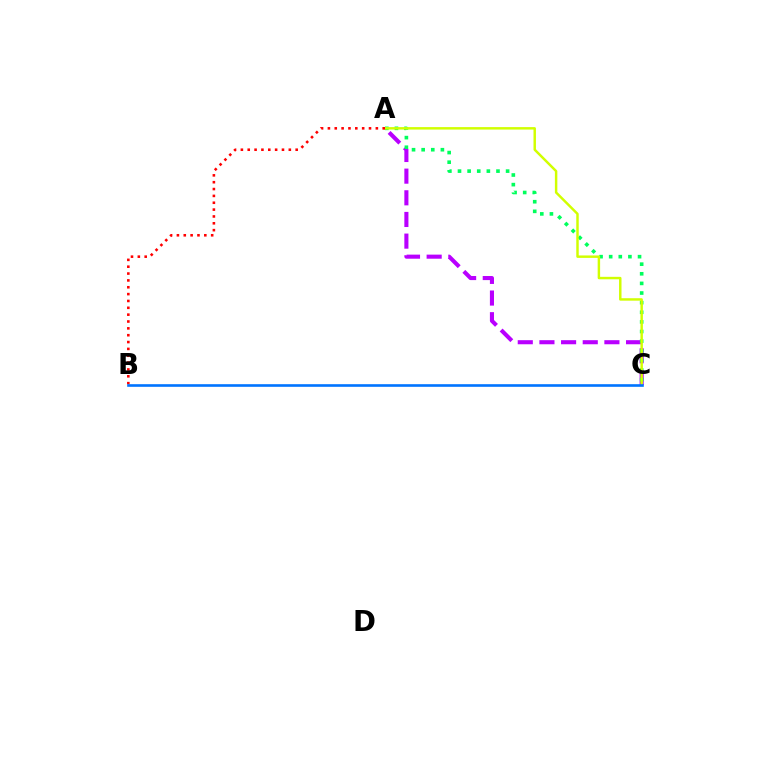{('A', 'C'): [{'color': '#b900ff', 'line_style': 'dashed', 'thickness': 2.94}, {'color': '#00ff5c', 'line_style': 'dotted', 'thickness': 2.61}, {'color': '#d1ff00', 'line_style': 'solid', 'thickness': 1.77}], ('A', 'B'): [{'color': '#ff0000', 'line_style': 'dotted', 'thickness': 1.86}], ('B', 'C'): [{'color': '#0074ff', 'line_style': 'solid', 'thickness': 1.89}]}